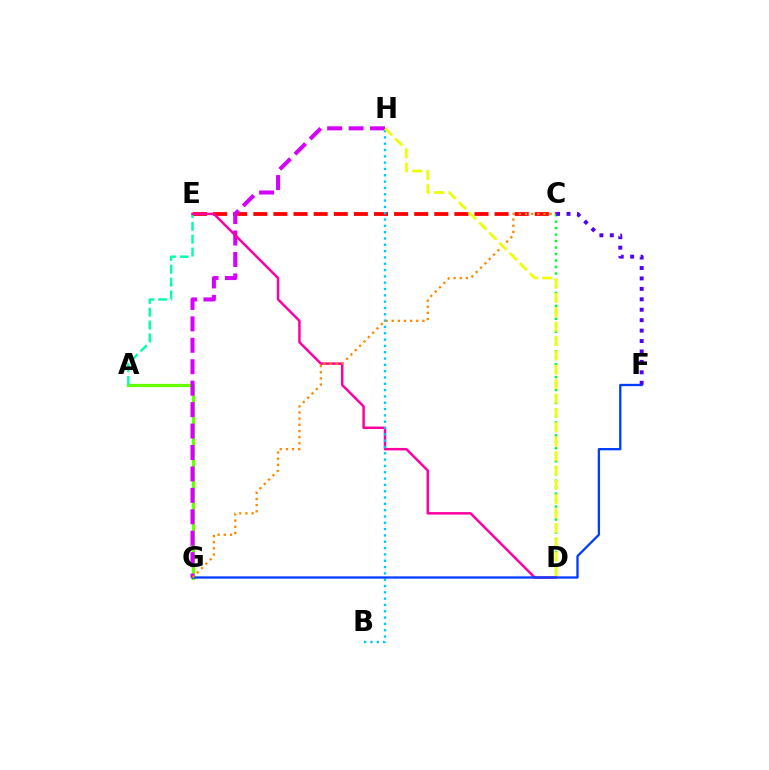{('C', 'E'): [{'color': '#ff0000', 'line_style': 'dashed', 'thickness': 2.73}], ('A', 'G'): [{'color': '#66ff00', 'line_style': 'solid', 'thickness': 2.34}], ('C', 'D'): [{'color': '#00ff27', 'line_style': 'dotted', 'thickness': 1.76}], ('G', 'H'): [{'color': '#d600ff', 'line_style': 'dashed', 'thickness': 2.91}], ('A', 'E'): [{'color': '#00ffaf', 'line_style': 'dashed', 'thickness': 1.75}], ('D', 'E'): [{'color': '#ff00a0', 'line_style': 'solid', 'thickness': 1.78}], ('B', 'H'): [{'color': '#00c7ff', 'line_style': 'dotted', 'thickness': 1.72}], ('F', 'G'): [{'color': '#003fff', 'line_style': 'solid', 'thickness': 1.67}], ('C', 'F'): [{'color': '#4f00ff', 'line_style': 'dotted', 'thickness': 2.83}], ('C', 'G'): [{'color': '#ff8800', 'line_style': 'dotted', 'thickness': 1.67}], ('D', 'H'): [{'color': '#eeff00', 'line_style': 'dashed', 'thickness': 1.95}]}